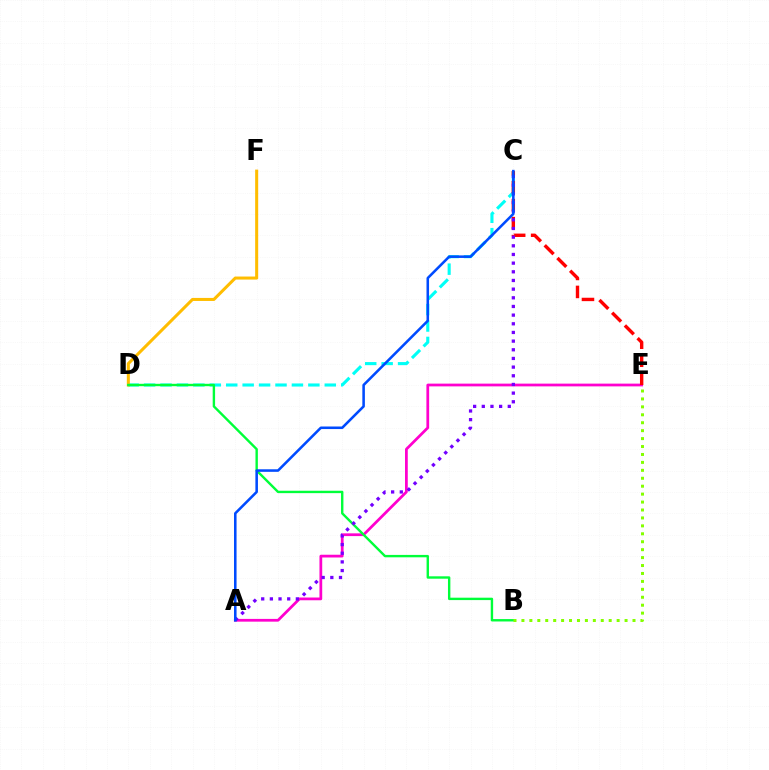{('C', 'D'): [{'color': '#00fff6', 'line_style': 'dashed', 'thickness': 2.23}], ('A', 'E'): [{'color': '#ff00cf', 'line_style': 'solid', 'thickness': 1.98}], ('D', 'F'): [{'color': '#ffbd00', 'line_style': 'solid', 'thickness': 2.19}], ('C', 'E'): [{'color': '#ff0000', 'line_style': 'dashed', 'thickness': 2.44}], ('B', 'D'): [{'color': '#00ff39', 'line_style': 'solid', 'thickness': 1.72}], ('A', 'C'): [{'color': '#7200ff', 'line_style': 'dotted', 'thickness': 2.35}, {'color': '#004bff', 'line_style': 'solid', 'thickness': 1.84}], ('B', 'E'): [{'color': '#84ff00', 'line_style': 'dotted', 'thickness': 2.16}]}